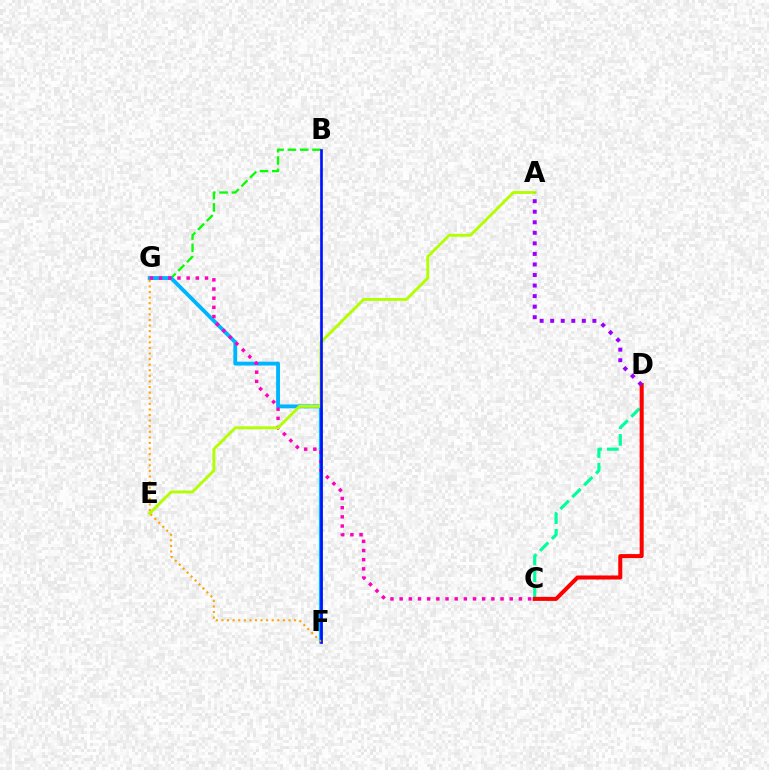{('B', 'G'): [{'color': '#08ff00', 'line_style': 'dashed', 'thickness': 1.67}], ('F', 'G'): [{'color': '#00b5ff', 'line_style': 'solid', 'thickness': 2.78}, {'color': '#ffa500', 'line_style': 'dotted', 'thickness': 1.52}], ('C', 'G'): [{'color': '#ff00bd', 'line_style': 'dotted', 'thickness': 2.49}], ('C', 'D'): [{'color': '#00ff9d', 'line_style': 'dashed', 'thickness': 2.28}, {'color': '#ff0000', 'line_style': 'solid', 'thickness': 2.91}], ('A', 'E'): [{'color': '#b3ff00', 'line_style': 'solid', 'thickness': 2.08}], ('B', 'F'): [{'color': '#0010ff', 'line_style': 'solid', 'thickness': 1.91}], ('A', 'D'): [{'color': '#9b00ff', 'line_style': 'dotted', 'thickness': 2.87}]}